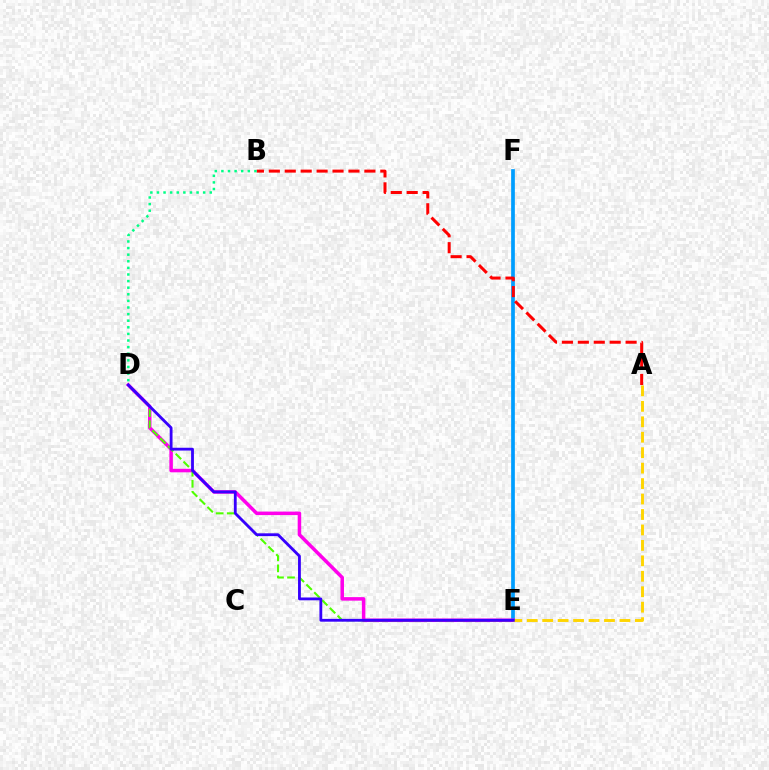{('E', 'F'): [{'color': '#009eff', 'line_style': 'solid', 'thickness': 2.67}], ('D', 'E'): [{'color': '#ff00ed', 'line_style': 'solid', 'thickness': 2.53}, {'color': '#4fff00', 'line_style': 'dashed', 'thickness': 1.5}, {'color': '#3700ff', 'line_style': 'solid', 'thickness': 2.03}], ('A', 'E'): [{'color': '#ffd500', 'line_style': 'dashed', 'thickness': 2.1}], ('A', 'B'): [{'color': '#ff0000', 'line_style': 'dashed', 'thickness': 2.16}], ('B', 'D'): [{'color': '#00ff86', 'line_style': 'dotted', 'thickness': 1.79}]}